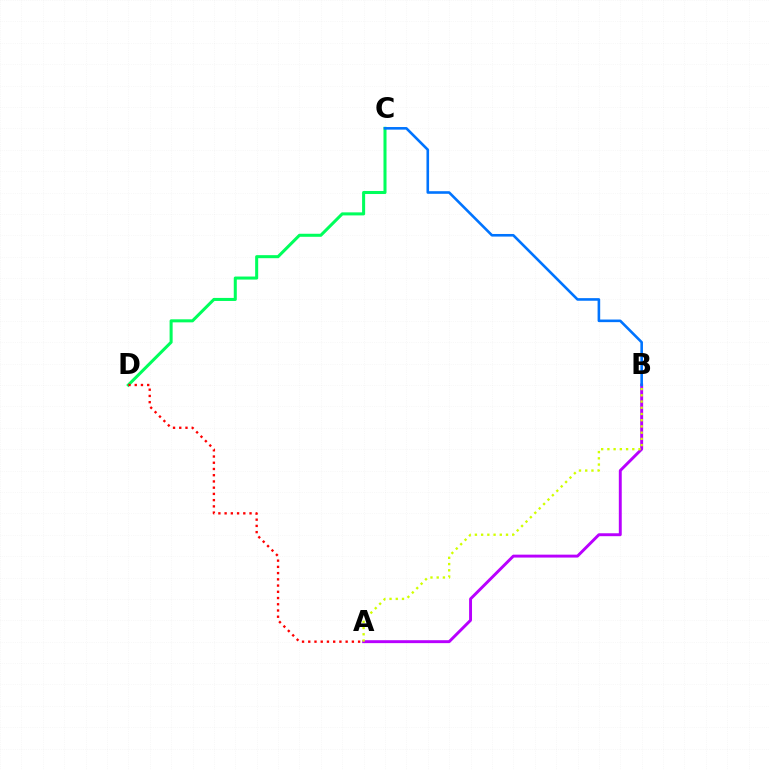{('A', 'B'): [{'color': '#b900ff', 'line_style': 'solid', 'thickness': 2.1}, {'color': '#d1ff00', 'line_style': 'dotted', 'thickness': 1.69}], ('C', 'D'): [{'color': '#00ff5c', 'line_style': 'solid', 'thickness': 2.19}], ('B', 'C'): [{'color': '#0074ff', 'line_style': 'solid', 'thickness': 1.88}], ('A', 'D'): [{'color': '#ff0000', 'line_style': 'dotted', 'thickness': 1.69}]}